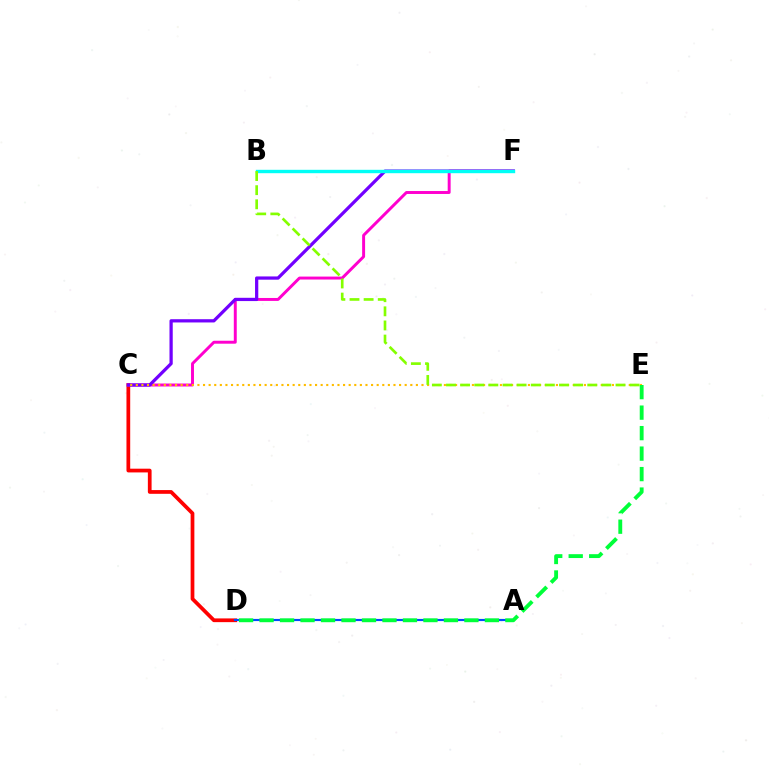{('C', 'D'): [{'color': '#ff0000', 'line_style': 'solid', 'thickness': 2.69}], ('C', 'F'): [{'color': '#ff00cf', 'line_style': 'solid', 'thickness': 2.12}, {'color': '#7200ff', 'line_style': 'solid', 'thickness': 2.34}], ('A', 'D'): [{'color': '#004bff', 'line_style': 'solid', 'thickness': 1.55}], ('B', 'F'): [{'color': '#00fff6', 'line_style': 'solid', 'thickness': 2.44}], ('C', 'E'): [{'color': '#ffbd00', 'line_style': 'dotted', 'thickness': 1.52}], ('D', 'E'): [{'color': '#00ff39', 'line_style': 'dashed', 'thickness': 2.78}], ('B', 'E'): [{'color': '#84ff00', 'line_style': 'dashed', 'thickness': 1.92}]}